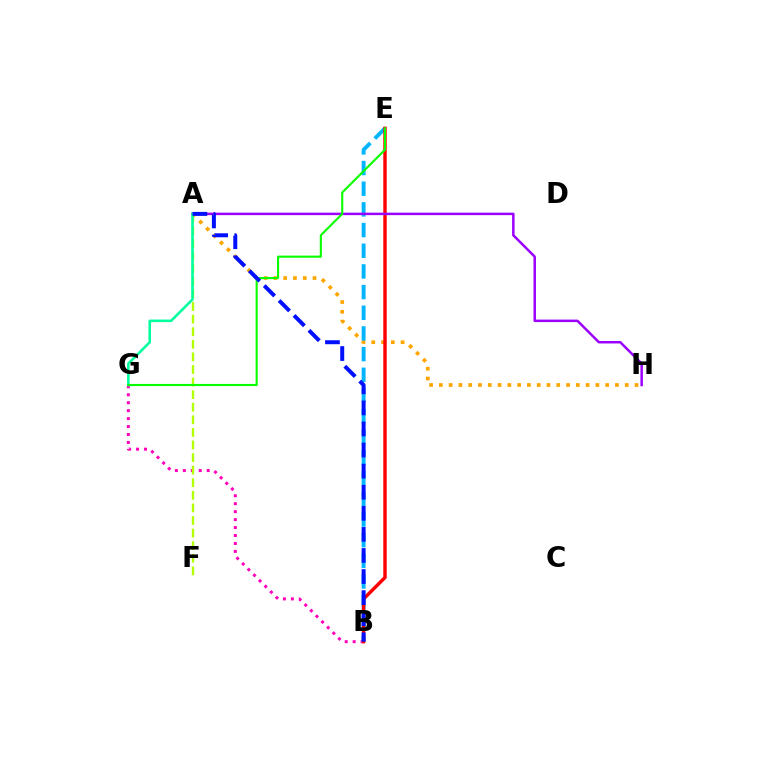{('B', 'G'): [{'color': '#ff00bd', 'line_style': 'dotted', 'thickness': 2.16}], ('A', 'H'): [{'color': '#ffa500', 'line_style': 'dotted', 'thickness': 2.66}, {'color': '#9b00ff', 'line_style': 'solid', 'thickness': 1.79}], ('B', 'E'): [{'color': '#00b5ff', 'line_style': 'dashed', 'thickness': 2.81}, {'color': '#ff0000', 'line_style': 'solid', 'thickness': 2.46}], ('A', 'F'): [{'color': '#b3ff00', 'line_style': 'dashed', 'thickness': 1.71}], ('A', 'G'): [{'color': '#00ff9d', 'line_style': 'solid', 'thickness': 1.85}], ('E', 'G'): [{'color': '#08ff00', 'line_style': 'solid', 'thickness': 1.52}], ('A', 'B'): [{'color': '#0010ff', 'line_style': 'dashed', 'thickness': 2.86}]}